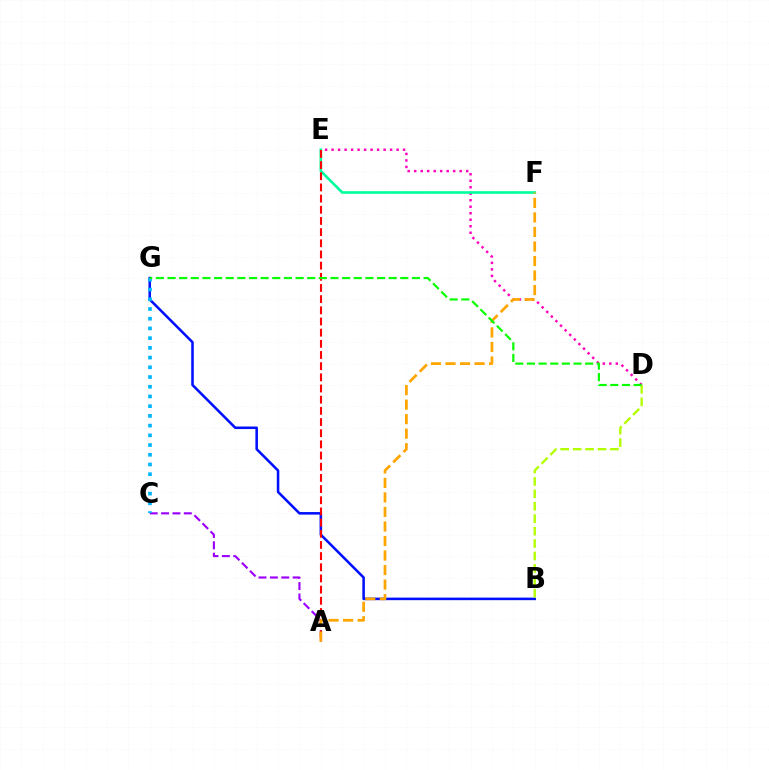{('D', 'E'): [{'color': '#ff00bd', 'line_style': 'dotted', 'thickness': 1.77}], ('A', 'C'): [{'color': '#9b00ff', 'line_style': 'dashed', 'thickness': 1.55}], ('E', 'F'): [{'color': '#00ff9d', 'line_style': 'solid', 'thickness': 1.91}], ('B', 'G'): [{'color': '#0010ff', 'line_style': 'solid', 'thickness': 1.84}], ('A', 'E'): [{'color': '#ff0000', 'line_style': 'dashed', 'thickness': 1.52}], ('B', 'D'): [{'color': '#b3ff00', 'line_style': 'dashed', 'thickness': 1.69}], ('A', 'F'): [{'color': '#ffa500', 'line_style': 'dashed', 'thickness': 1.97}], ('C', 'G'): [{'color': '#00b5ff', 'line_style': 'dotted', 'thickness': 2.64}], ('D', 'G'): [{'color': '#08ff00', 'line_style': 'dashed', 'thickness': 1.58}]}